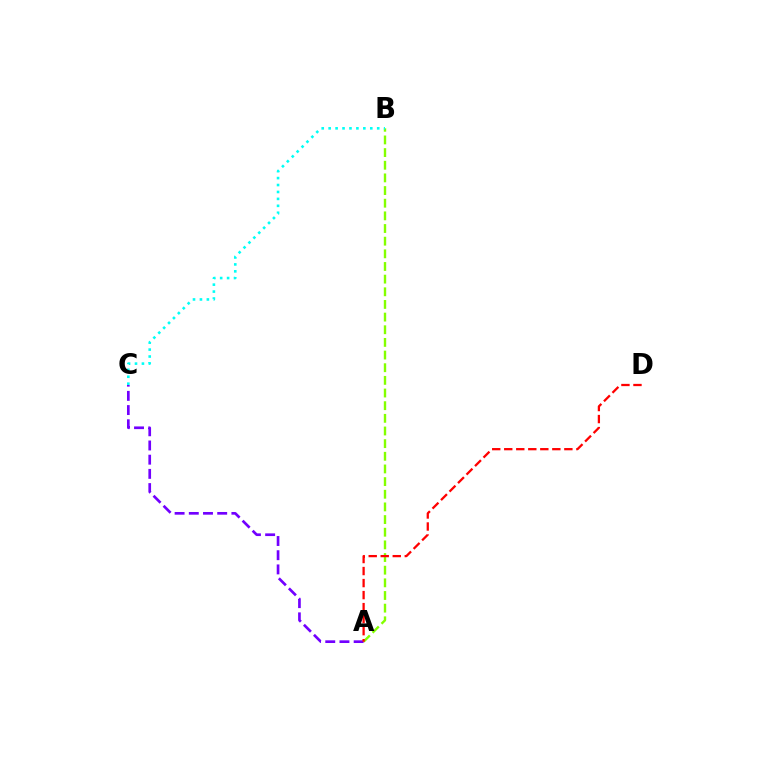{('A', 'C'): [{'color': '#7200ff', 'line_style': 'dashed', 'thickness': 1.93}], ('A', 'B'): [{'color': '#84ff00', 'line_style': 'dashed', 'thickness': 1.72}], ('B', 'C'): [{'color': '#00fff6', 'line_style': 'dotted', 'thickness': 1.88}], ('A', 'D'): [{'color': '#ff0000', 'line_style': 'dashed', 'thickness': 1.63}]}